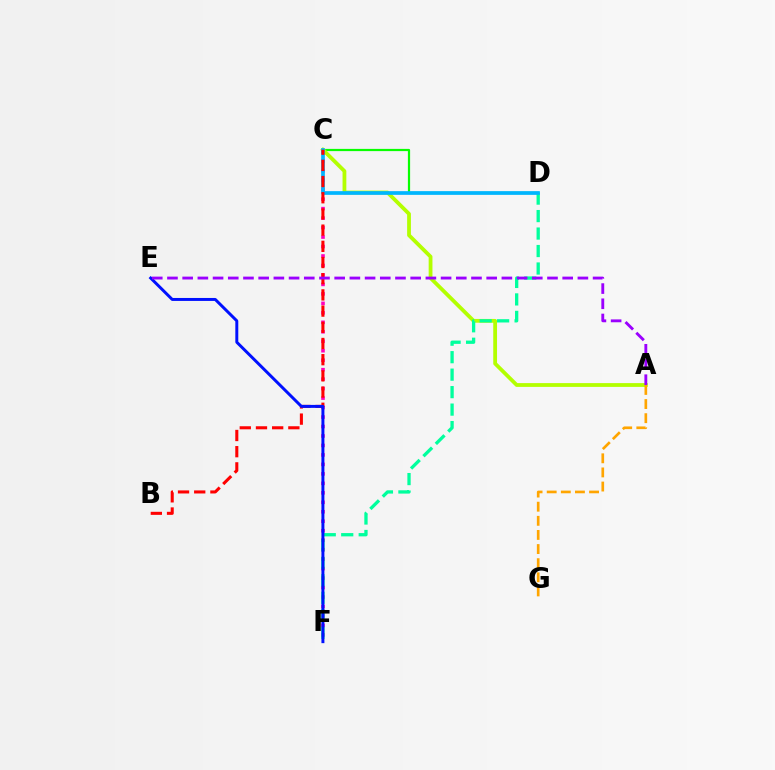{('C', 'D'): [{'color': '#08ff00', 'line_style': 'solid', 'thickness': 1.6}, {'color': '#00b5ff', 'line_style': 'solid', 'thickness': 2.66}], ('C', 'F'): [{'color': '#ff00bd', 'line_style': 'dotted', 'thickness': 2.57}], ('A', 'C'): [{'color': '#b3ff00', 'line_style': 'solid', 'thickness': 2.73}], ('A', 'G'): [{'color': '#ffa500', 'line_style': 'dashed', 'thickness': 1.92}], ('D', 'F'): [{'color': '#00ff9d', 'line_style': 'dashed', 'thickness': 2.37}], ('B', 'C'): [{'color': '#ff0000', 'line_style': 'dashed', 'thickness': 2.2}], ('E', 'F'): [{'color': '#0010ff', 'line_style': 'solid', 'thickness': 2.13}], ('A', 'E'): [{'color': '#9b00ff', 'line_style': 'dashed', 'thickness': 2.07}]}